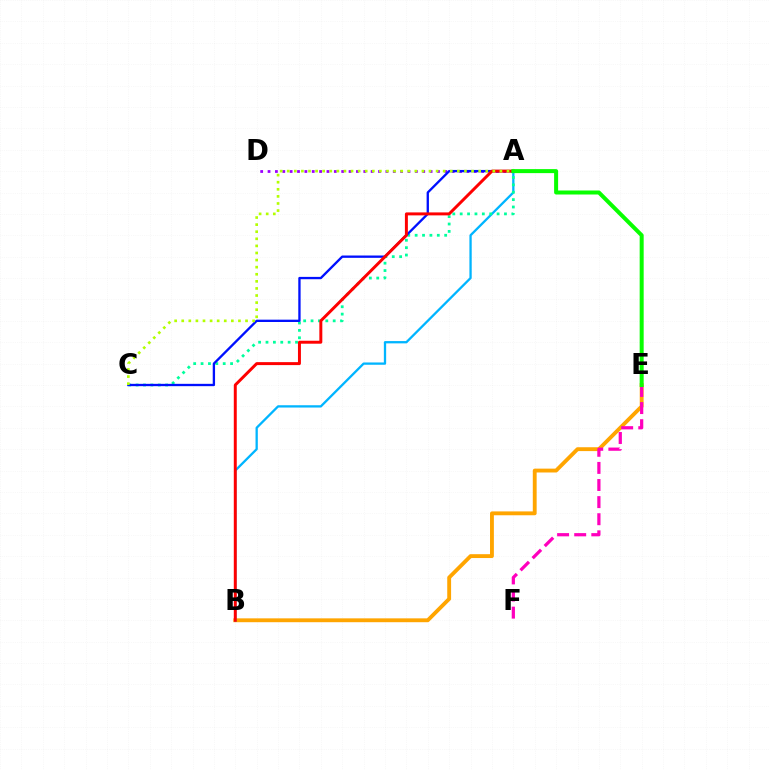{('A', 'D'): [{'color': '#9b00ff', 'line_style': 'dotted', 'thickness': 2.0}], ('B', 'E'): [{'color': '#ffa500', 'line_style': 'solid', 'thickness': 2.77}], ('A', 'B'): [{'color': '#00b5ff', 'line_style': 'solid', 'thickness': 1.65}, {'color': '#ff0000', 'line_style': 'solid', 'thickness': 2.13}], ('E', 'F'): [{'color': '#ff00bd', 'line_style': 'dashed', 'thickness': 2.32}], ('A', 'C'): [{'color': '#00ff9d', 'line_style': 'dotted', 'thickness': 2.01}, {'color': '#0010ff', 'line_style': 'solid', 'thickness': 1.68}, {'color': '#b3ff00', 'line_style': 'dotted', 'thickness': 1.93}], ('A', 'E'): [{'color': '#08ff00', 'line_style': 'solid', 'thickness': 2.89}]}